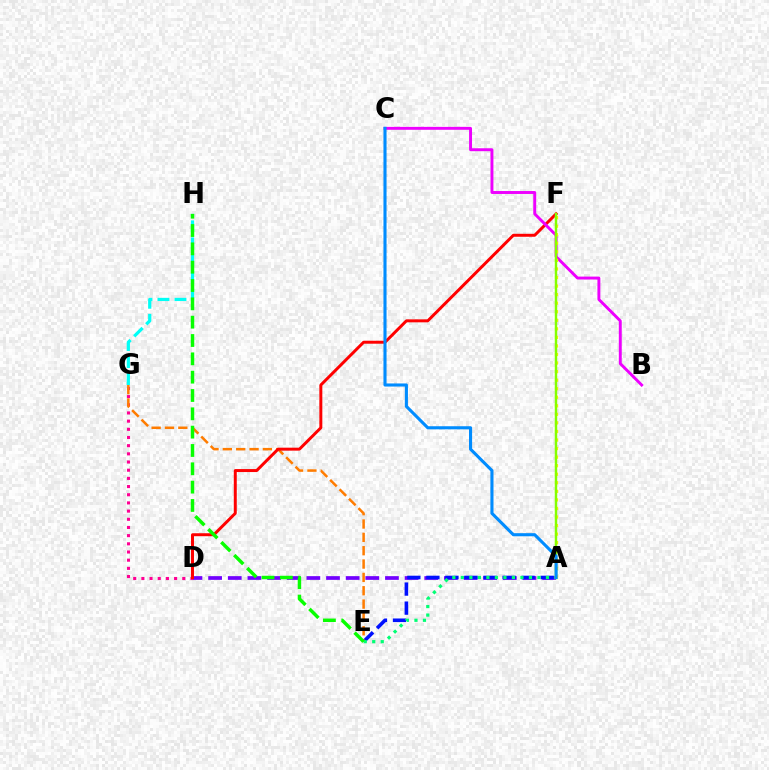{('D', 'G'): [{'color': '#ff0094', 'line_style': 'dotted', 'thickness': 2.22}], ('G', 'H'): [{'color': '#00fff6', 'line_style': 'dashed', 'thickness': 2.31}], ('A', 'D'): [{'color': '#7200ff', 'line_style': 'dashed', 'thickness': 2.67}], ('A', 'E'): [{'color': '#0010ff', 'line_style': 'dashed', 'thickness': 2.59}, {'color': '#00ff74', 'line_style': 'dotted', 'thickness': 2.31}], ('E', 'G'): [{'color': '#ff7c00', 'line_style': 'dashed', 'thickness': 1.81}], ('D', 'F'): [{'color': '#ff0000', 'line_style': 'solid', 'thickness': 2.14}], ('B', 'C'): [{'color': '#ee00ff', 'line_style': 'solid', 'thickness': 2.11}], ('A', 'F'): [{'color': '#fcf500', 'line_style': 'dotted', 'thickness': 2.32}, {'color': '#84ff00', 'line_style': 'solid', 'thickness': 1.75}], ('E', 'H'): [{'color': '#08ff00', 'line_style': 'dashed', 'thickness': 2.49}], ('A', 'C'): [{'color': '#008cff', 'line_style': 'solid', 'thickness': 2.23}]}